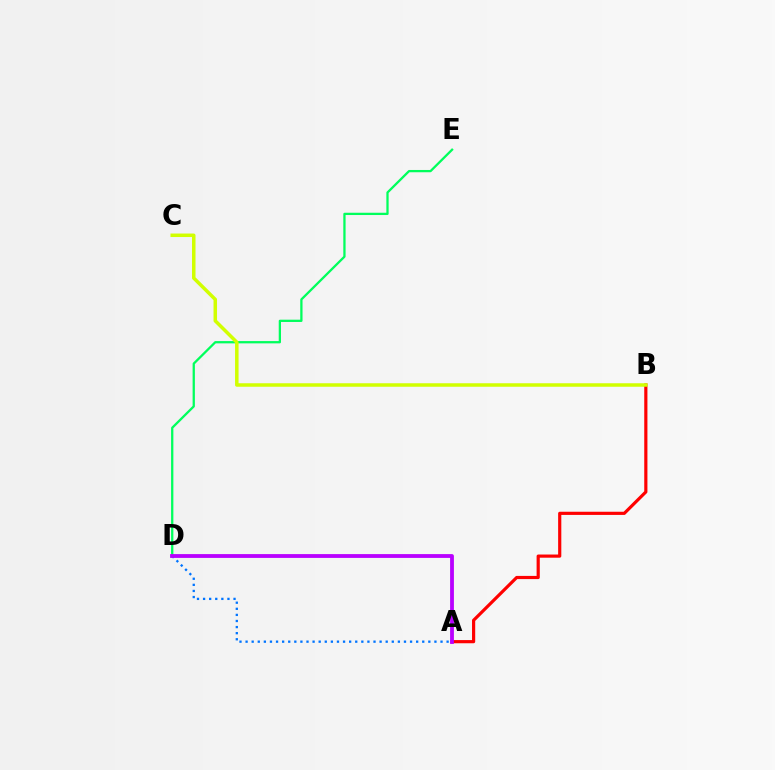{('A', 'D'): [{'color': '#0074ff', 'line_style': 'dotted', 'thickness': 1.66}, {'color': '#b900ff', 'line_style': 'solid', 'thickness': 2.74}], ('A', 'B'): [{'color': '#ff0000', 'line_style': 'solid', 'thickness': 2.29}], ('D', 'E'): [{'color': '#00ff5c', 'line_style': 'solid', 'thickness': 1.64}], ('B', 'C'): [{'color': '#d1ff00', 'line_style': 'solid', 'thickness': 2.52}]}